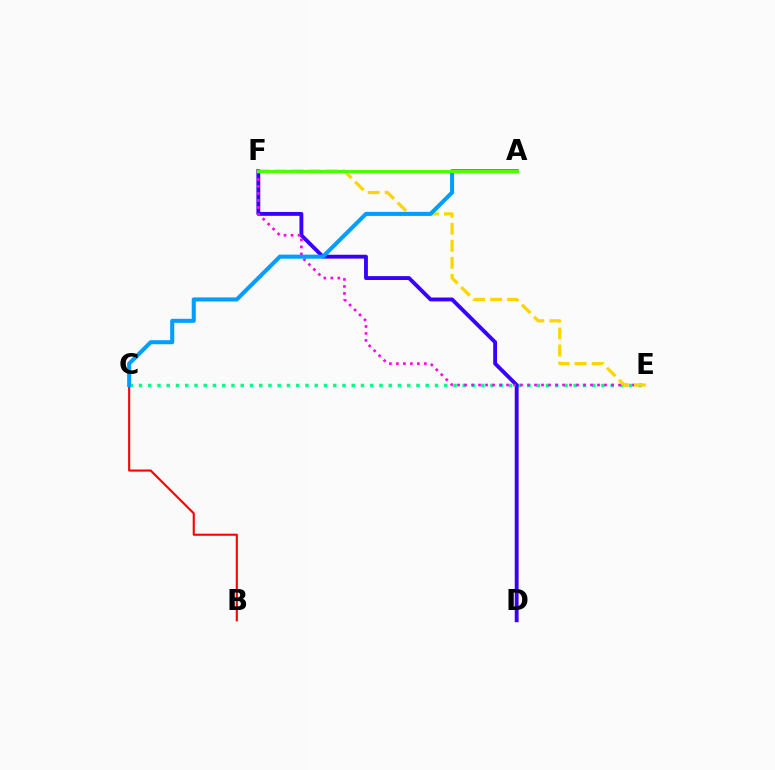{('C', 'E'): [{'color': '#00ff86', 'line_style': 'dotted', 'thickness': 2.51}], ('D', 'F'): [{'color': '#3700ff', 'line_style': 'solid', 'thickness': 2.78}], ('B', 'C'): [{'color': '#ff0000', 'line_style': 'solid', 'thickness': 1.51}], ('E', 'F'): [{'color': '#ff00ed', 'line_style': 'dotted', 'thickness': 1.9}, {'color': '#ffd500', 'line_style': 'dashed', 'thickness': 2.31}], ('A', 'C'): [{'color': '#009eff', 'line_style': 'solid', 'thickness': 2.92}], ('A', 'F'): [{'color': '#4fff00', 'line_style': 'solid', 'thickness': 2.28}]}